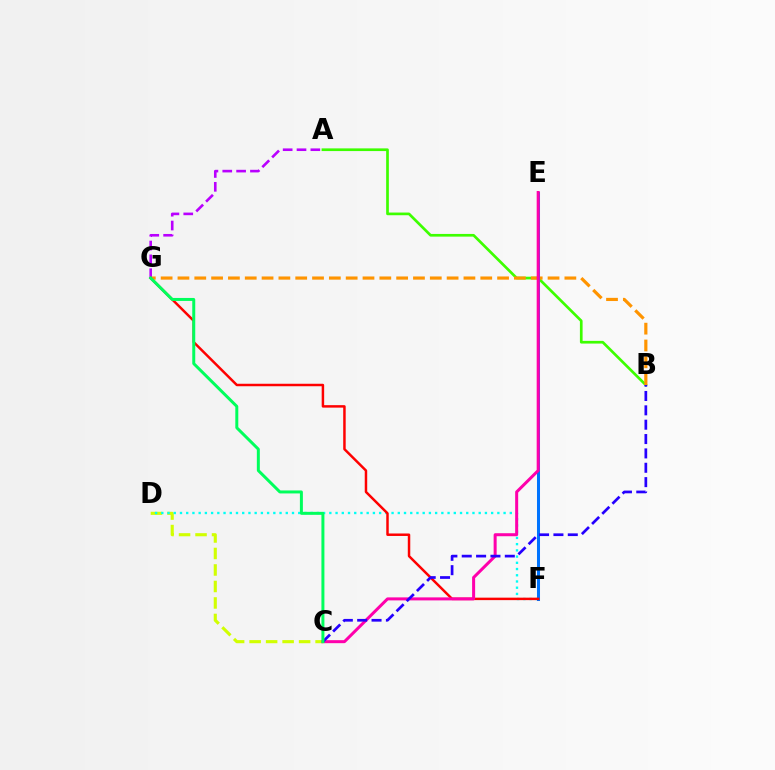{('A', 'B'): [{'color': '#3dff00', 'line_style': 'solid', 'thickness': 1.93}], ('C', 'D'): [{'color': '#d1ff00', 'line_style': 'dashed', 'thickness': 2.24}], ('D', 'F'): [{'color': '#00fff6', 'line_style': 'dotted', 'thickness': 1.69}], ('B', 'G'): [{'color': '#ff9400', 'line_style': 'dashed', 'thickness': 2.29}], ('E', 'F'): [{'color': '#0074ff', 'line_style': 'solid', 'thickness': 2.17}], ('A', 'G'): [{'color': '#b900ff', 'line_style': 'dashed', 'thickness': 1.88}], ('F', 'G'): [{'color': '#ff0000', 'line_style': 'solid', 'thickness': 1.78}], ('C', 'E'): [{'color': '#ff00ac', 'line_style': 'solid', 'thickness': 2.17}], ('B', 'C'): [{'color': '#2500ff', 'line_style': 'dashed', 'thickness': 1.95}], ('C', 'G'): [{'color': '#00ff5c', 'line_style': 'solid', 'thickness': 2.14}]}